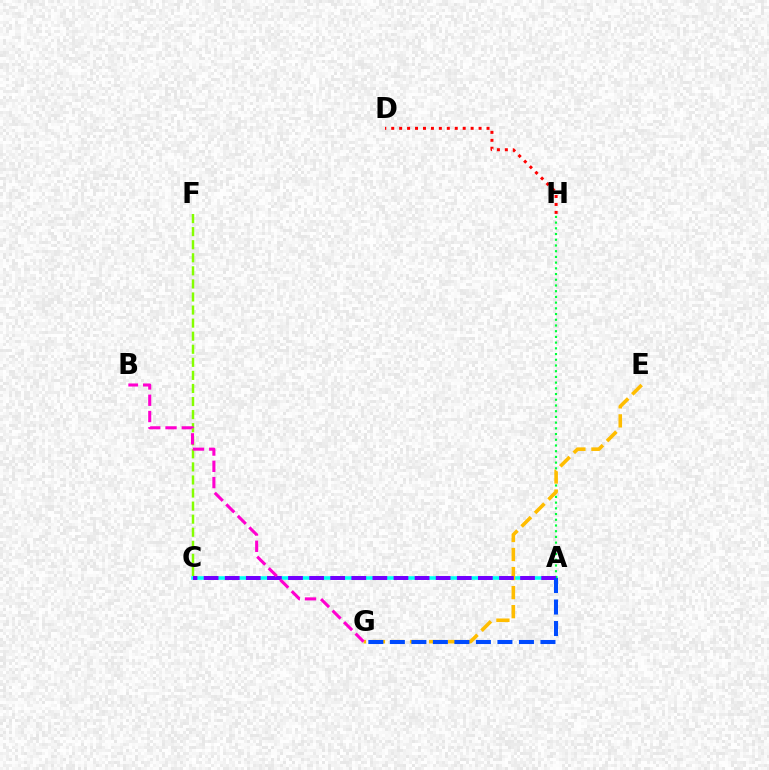{('D', 'H'): [{'color': '#ff0000', 'line_style': 'dotted', 'thickness': 2.16}], ('A', 'C'): [{'color': '#00fff6', 'line_style': 'solid', 'thickness': 2.59}, {'color': '#7200ff', 'line_style': 'dashed', 'thickness': 2.87}], ('A', 'H'): [{'color': '#00ff39', 'line_style': 'dotted', 'thickness': 1.55}], ('E', 'G'): [{'color': '#ffbd00', 'line_style': 'dashed', 'thickness': 2.59}], ('C', 'F'): [{'color': '#84ff00', 'line_style': 'dashed', 'thickness': 1.78}], ('B', 'G'): [{'color': '#ff00cf', 'line_style': 'dashed', 'thickness': 2.21}], ('A', 'G'): [{'color': '#004bff', 'line_style': 'dashed', 'thickness': 2.92}]}